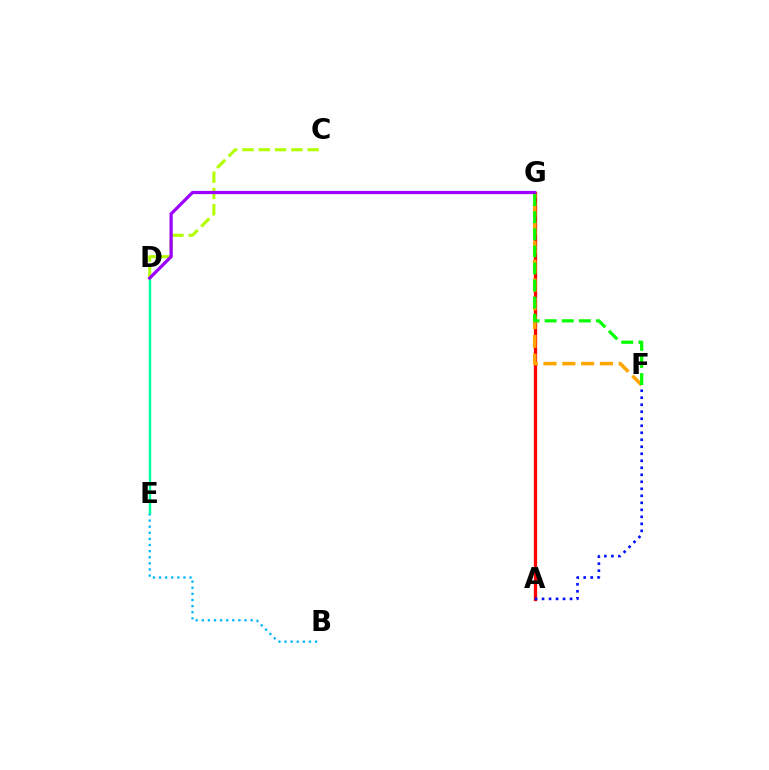{('C', 'D'): [{'color': '#b3ff00', 'line_style': 'dashed', 'thickness': 2.22}], ('B', 'E'): [{'color': '#00b5ff', 'line_style': 'dotted', 'thickness': 1.66}], ('D', 'E'): [{'color': '#00ff9d', 'line_style': 'solid', 'thickness': 1.75}], ('A', 'G'): [{'color': '#ff00bd', 'line_style': 'dashed', 'thickness': 2.17}, {'color': '#ff0000', 'line_style': 'solid', 'thickness': 2.37}], ('F', 'G'): [{'color': '#ffa500', 'line_style': 'dashed', 'thickness': 2.55}, {'color': '#08ff00', 'line_style': 'dashed', 'thickness': 2.32}], ('D', 'G'): [{'color': '#9b00ff', 'line_style': 'solid', 'thickness': 2.32}], ('A', 'F'): [{'color': '#0010ff', 'line_style': 'dotted', 'thickness': 1.9}]}